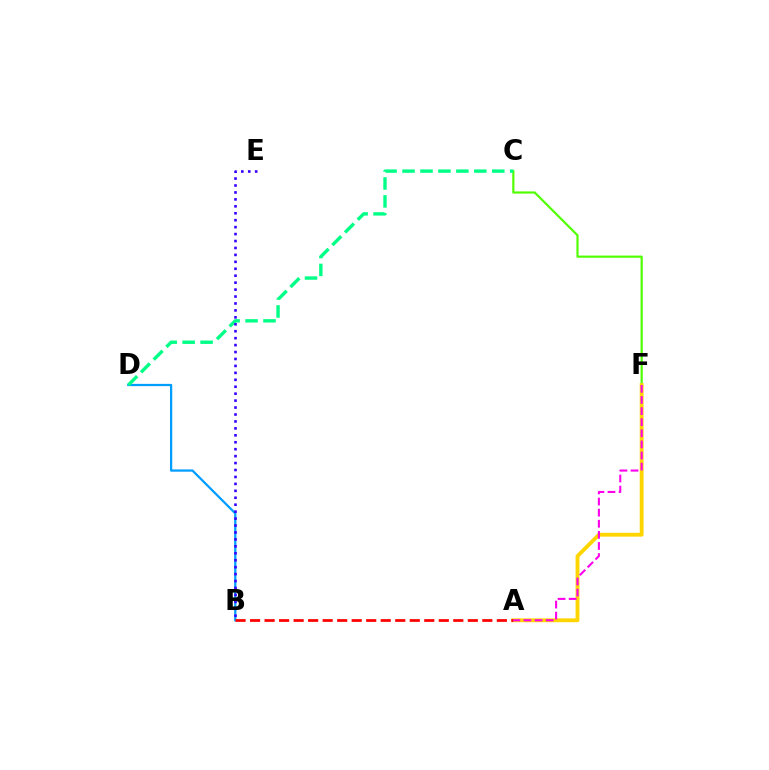{('C', 'F'): [{'color': '#4fff00', 'line_style': 'solid', 'thickness': 1.57}], ('A', 'F'): [{'color': '#ffd500', 'line_style': 'solid', 'thickness': 2.76}, {'color': '#ff00ed', 'line_style': 'dashed', 'thickness': 1.51}], ('B', 'D'): [{'color': '#009eff', 'line_style': 'solid', 'thickness': 1.62}], ('A', 'B'): [{'color': '#ff0000', 'line_style': 'dashed', 'thickness': 1.97}], ('C', 'D'): [{'color': '#00ff86', 'line_style': 'dashed', 'thickness': 2.44}], ('B', 'E'): [{'color': '#3700ff', 'line_style': 'dotted', 'thickness': 1.89}]}